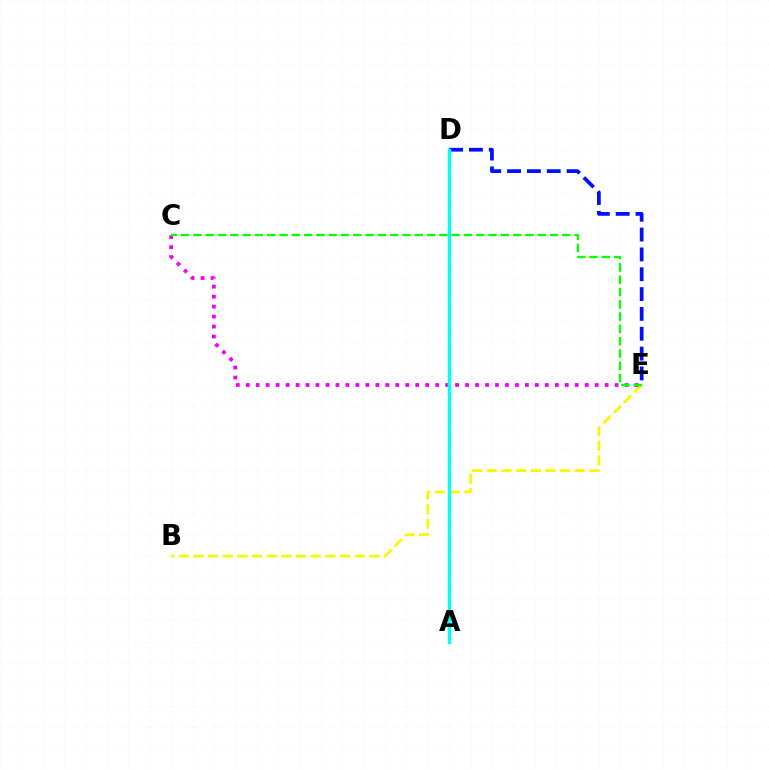{('A', 'D'): [{'color': '#ff0000', 'line_style': 'solid', 'thickness': 1.83}, {'color': '#00fff6', 'line_style': 'solid', 'thickness': 2.49}], ('B', 'E'): [{'color': '#fcf500', 'line_style': 'dashed', 'thickness': 1.99}], ('C', 'E'): [{'color': '#ee00ff', 'line_style': 'dotted', 'thickness': 2.71}, {'color': '#08ff00', 'line_style': 'dashed', 'thickness': 1.67}], ('D', 'E'): [{'color': '#0010ff', 'line_style': 'dashed', 'thickness': 2.69}]}